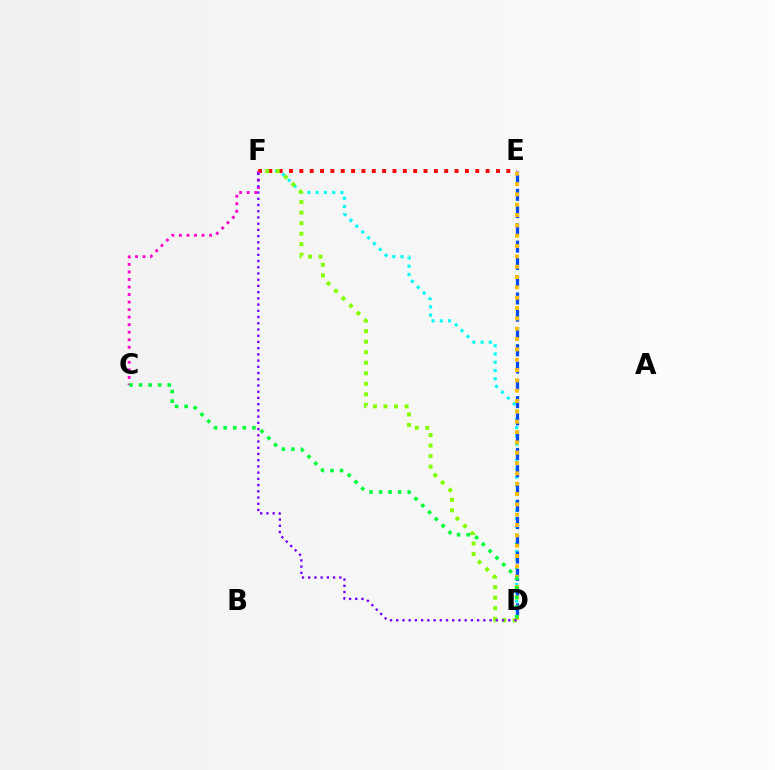{('D', 'F'): [{'color': '#00fff6', 'line_style': 'dotted', 'thickness': 2.24}, {'color': '#84ff00', 'line_style': 'dotted', 'thickness': 2.86}, {'color': '#7200ff', 'line_style': 'dotted', 'thickness': 1.69}], ('E', 'F'): [{'color': '#ff0000', 'line_style': 'dotted', 'thickness': 2.81}], ('C', 'F'): [{'color': '#ff00cf', 'line_style': 'dotted', 'thickness': 2.05}], ('D', 'E'): [{'color': '#004bff', 'line_style': 'dashed', 'thickness': 2.35}, {'color': '#ffbd00', 'line_style': 'dotted', 'thickness': 2.81}], ('C', 'D'): [{'color': '#00ff39', 'line_style': 'dotted', 'thickness': 2.6}]}